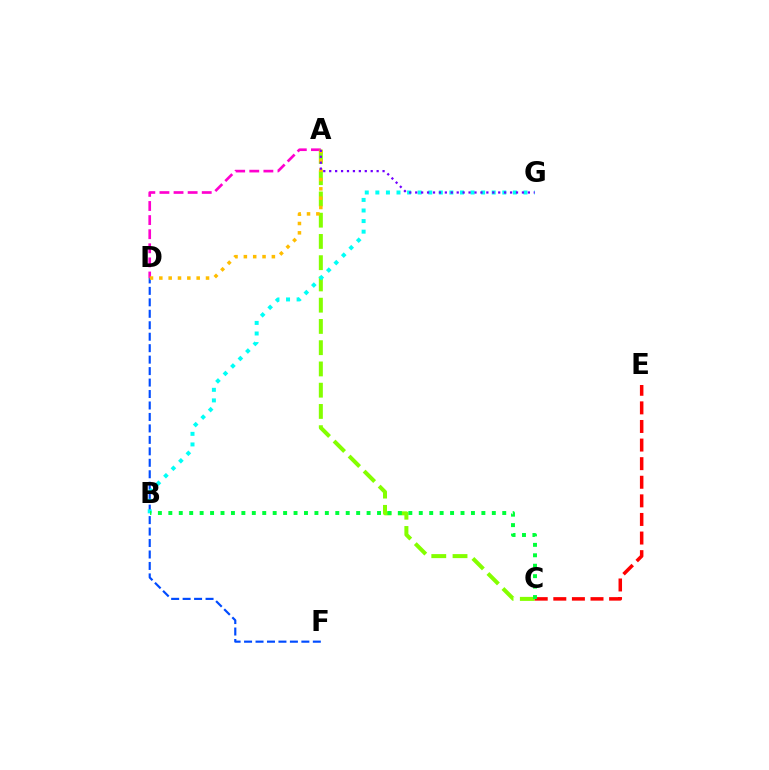{('D', 'F'): [{'color': '#004bff', 'line_style': 'dashed', 'thickness': 1.56}], ('A', 'D'): [{'color': '#ff00cf', 'line_style': 'dashed', 'thickness': 1.92}, {'color': '#ffbd00', 'line_style': 'dotted', 'thickness': 2.54}], ('A', 'C'): [{'color': '#84ff00', 'line_style': 'dashed', 'thickness': 2.89}], ('B', 'G'): [{'color': '#00fff6', 'line_style': 'dotted', 'thickness': 2.87}], ('C', 'E'): [{'color': '#ff0000', 'line_style': 'dashed', 'thickness': 2.53}], ('B', 'C'): [{'color': '#00ff39', 'line_style': 'dotted', 'thickness': 2.84}], ('A', 'G'): [{'color': '#7200ff', 'line_style': 'dotted', 'thickness': 1.61}]}